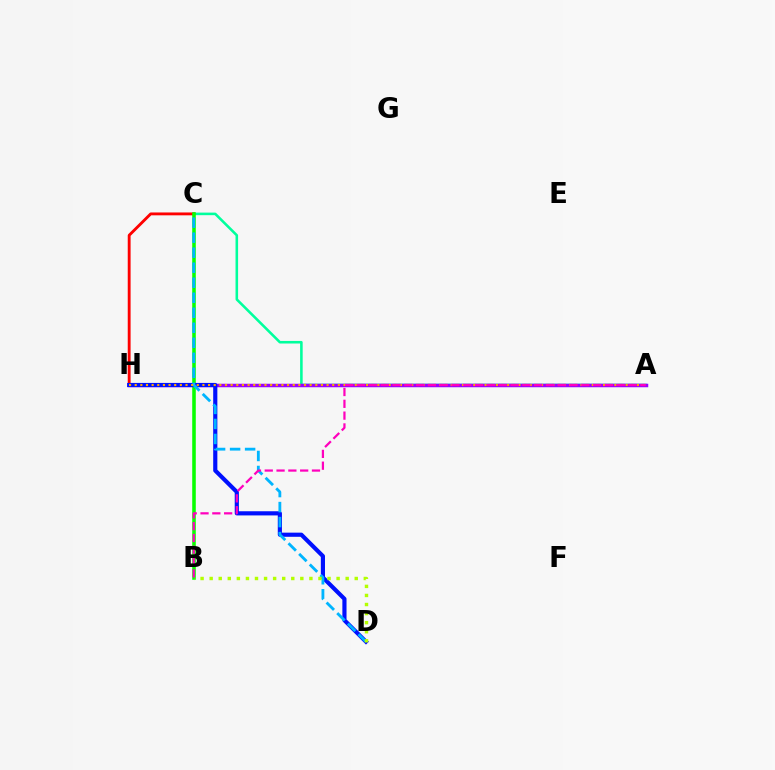{('A', 'C'): [{'color': '#00ff9d', 'line_style': 'solid', 'thickness': 1.85}], ('C', 'H'): [{'color': '#ff0000', 'line_style': 'solid', 'thickness': 2.06}], ('A', 'H'): [{'color': '#9b00ff', 'line_style': 'solid', 'thickness': 2.52}, {'color': '#ffa500', 'line_style': 'dotted', 'thickness': 1.53}], ('B', 'C'): [{'color': '#08ff00', 'line_style': 'solid', 'thickness': 2.57}], ('D', 'H'): [{'color': '#0010ff', 'line_style': 'solid', 'thickness': 2.99}], ('C', 'D'): [{'color': '#00b5ff', 'line_style': 'dashed', 'thickness': 2.04}], ('B', 'D'): [{'color': '#b3ff00', 'line_style': 'dotted', 'thickness': 2.46}], ('A', 'B'): [{'color': '#ff00bd', 'line_style': 'dashed', 'thickness': 1.6}]}